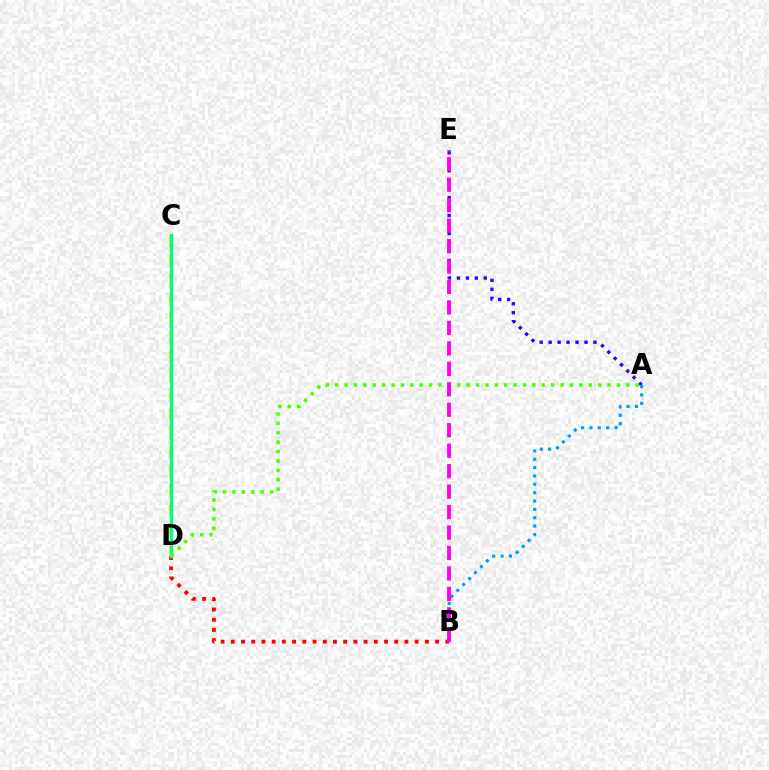{('A', 'E'): [{'color': '#3700ff', 'line_style': 'dotted', 'thickness': 2.43}], ('C', 'D'): [{'color': '#ffd500', 'line_style': 'dashed', 'thickness': 2.6}, {'color': '#00ff86', 'line_style': 'solid', 'thickness': 2.4}], ('B', 'D'): [{'color': '#ff0000', 'line_style': 'dotted', 'thickness': 2.78}], ('A', 'D'): [{'color': '#4fff00', 'line_style': 'dotted', 'thickness': 2.55}], ('A', 'B'): [{'color': '#009eff', 'line_style': 'dotted', 'thickness': 2.27}], ('B', 'E'): [{'color': '#ff00ed', 'line_style': 'dashed', 'thickness': 2.78}]}